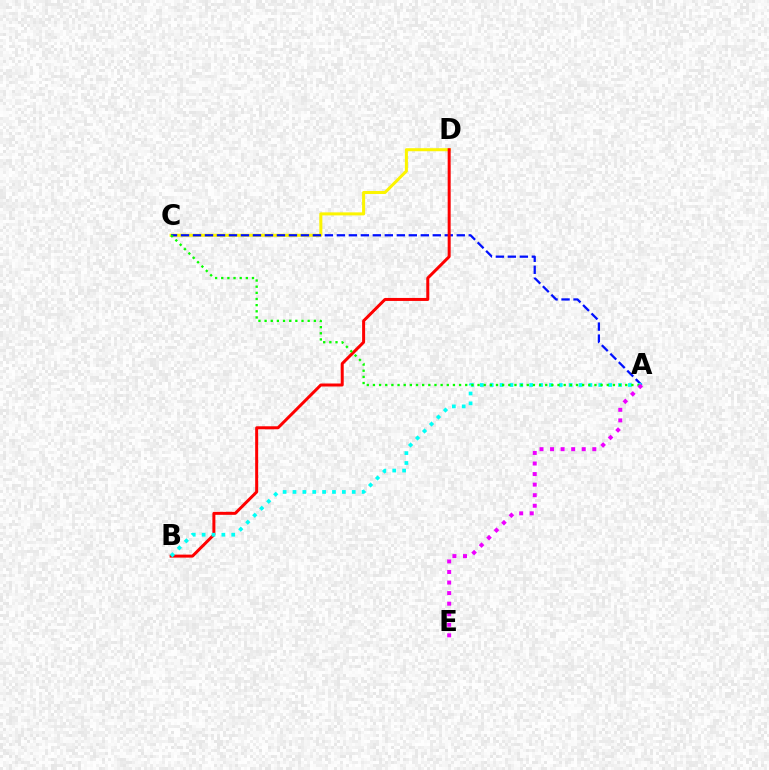{('C', 'D'): [{'color': '#fcf500', 'line_style': 'solid', 'thickness': 2.19}], ('A', 'C'): [{'color': '#0010ff', 'line_style': 'dashed', 'thickness': 1.63}, {'color': '#08ff00', 'line_style': 'dotted', 'thickness': 1.67}], ('B', 'D'): [{'color': '#ff0000', 'line_style': 'solid', 'thickness': 2.16}], ('A', 'B'): [{'color': '#00fff6', 'line_style': 'dotted', 'thickness': 2.68}], ('A', 'E'): [{'color': '#ee00ff', 'line_style': 'dotted', 'thickness': 2.87}]}